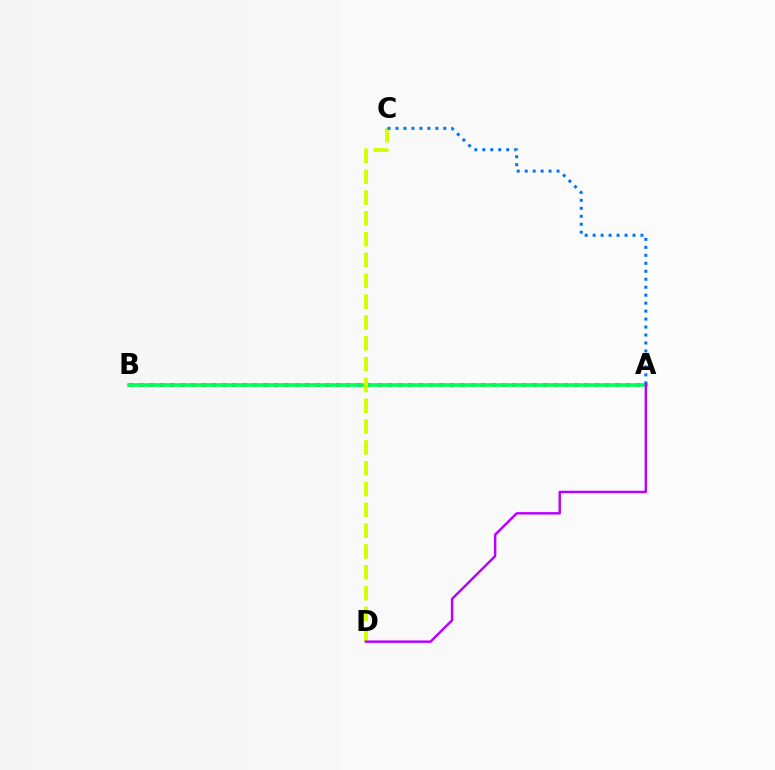{('A', 'B'): [{'color': '#ff0000', 'line_style': 'dotted', 'thickness': 2.81}, {'color': '#00ff5c', 'line_style': 'solid', 'thickness': 2.63}], ('C', 'D'): [{'color': '#d1ff00', 'line_style': 'dashed', 'thickness': 2.83}], ('A', 'C'): [{'color': '#0074ff', 'line_style': 'dotted', 'thickness': 2.17}], ('A', 'D'): [{'color': '#b900ff', 'line_style': 'solid', 'thickness': 1.76}]}